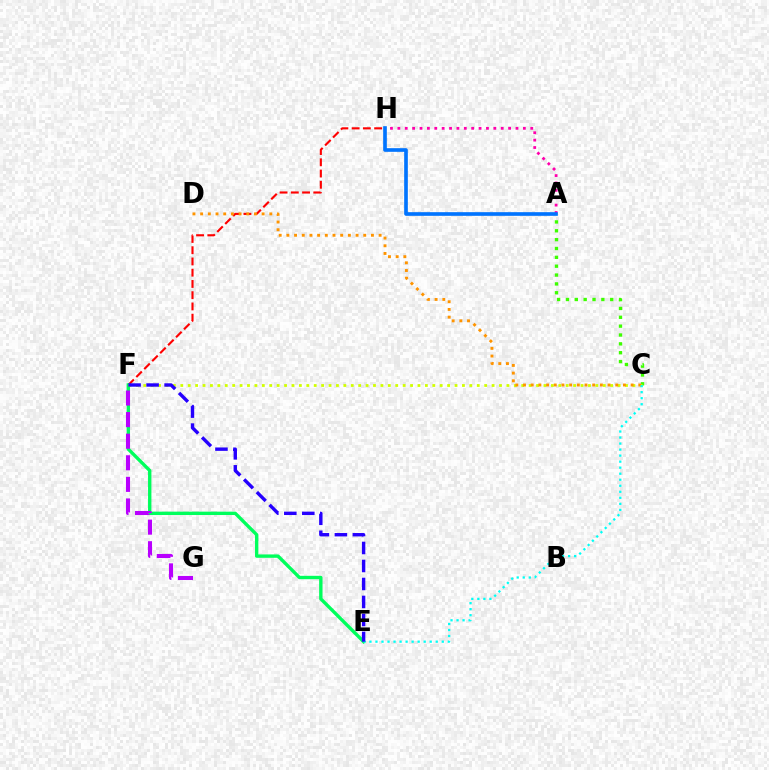{('A', 'H'): [{'color': '#ff00ac', 'line_style': 'dotted', 'thickness': 2.01}, {'color': '#0074ff', 'line_style': 'solid', 'thickness': 2.63}], ('F', 'H'): [{'color': '#ff0000', 'line_style': 'dashed', 'thickness': 1.53}], ('E', 'F'): [{'color': '#00ff5c', 'line_style': 'solid', 'thickness': 2.43}, {'color': '#2500ff', 'line_style': 'dashed', 'thickness': 2.44}], ('A', 'C'): [{'color': '#3dff00', 'line_style': 'dotted', 'thickness': 2.41}], ('C', 'F'): [{'color': '#d1ff00', 'line_style': 'dotted', 'thickness': 2.01}], ('F', 'G'): [{'color': '#b900ff', 'line_style': 'dashed', 'thickness': 2.93}], ('C', 'D'): [{'color': '#ff9400', 'line_style': 'dotted', 'thickness': 2.09}], ('C', 'E'): [{'color': '#00fff6', 'line_style': 'dotted', 'thickness': 1.64}]}